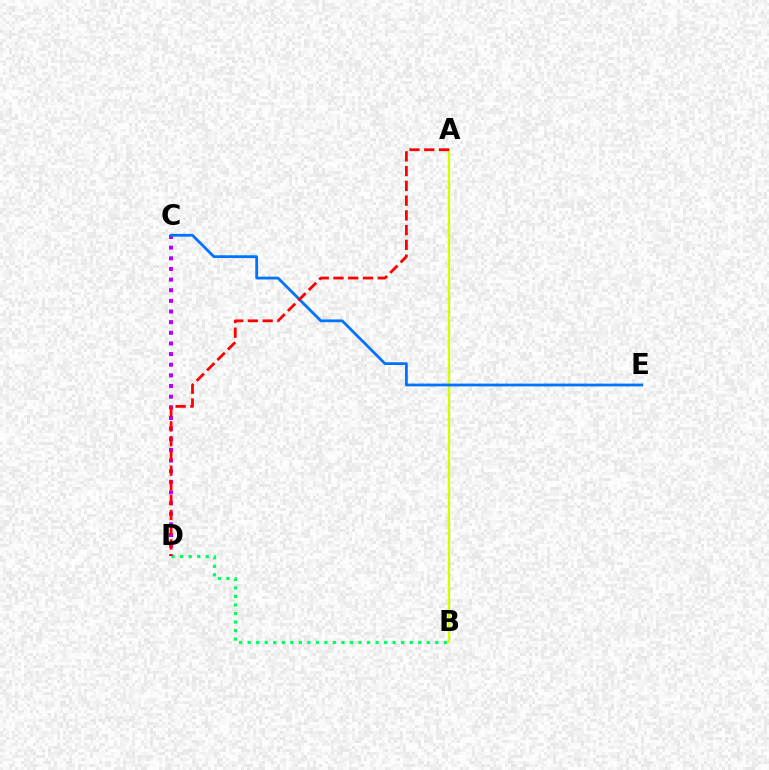{('C', 'D'): [{'color': '#b900ff', 'line_style': 'dotted', 'thickness': 2.89}], ('B', 'D'): [{'color': '#00ff5c', 'line_style': 'dotted', 'thickness': 2.32}], ('A', 'B'): [{'color': '#d1ff00', 'line_style': 'solid', 'thickness': 1.69}], ('C', 'E'): [{'color': '#0074ff', 'line_style': 'solid', 'thickness': 2.01}], ('A', 'D'): [{'color': '#ff0000', 'line_style': 'dashed', 'thickness': 2.0}]}